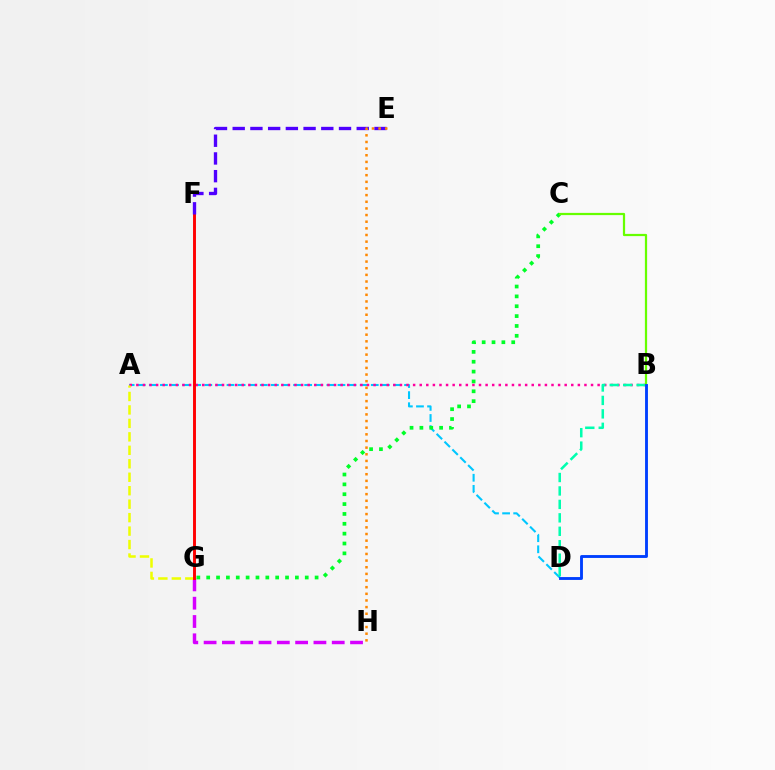{('G', 'H'): [{'color': '#d600ff', 'line_style': 'dashed', 'thickness': 2.49}], ('A', 'D'): [{'color': '#00c7ff', 'line_style': 'dashed', 'thickness': 1.51}], ('A', 'B'): [{'color': '#ff00a0', 'line_style': 'dotted', 'thickness': 1.79}], ('B', 'D'): [{'color': '#00ffaf', 'line_style': 'dashed', 'thickness': 1.83}, {'color': '#003fff', 'line_style': 'solid', 'thickness': 2.06}], ('C', 'G'): [{'color': '#00ff27', 'line_style': 'dotted', 'thickness': 2.68}], ('A', 'G'): [{'color': '#eeff00', 'line_style': 'dashed', 'thickness': 1.83}], ('B', 'C'): [{'color': '#66ff00', 'line_style': 'solid', 'thickness': 1.6}], ('F', 'G'): [{'color': '#ff0000', 'line_style': 'solid', 'thickness': 2.11}], ('E', 'F'): [{'color': '#4f00ff', 'line_style': 'dashed', 'thickness': 2.41}], ('E', 'H'): [{'color': '#ff8800', 'line_style': 'dotted', 'thickness': 1.81}]}